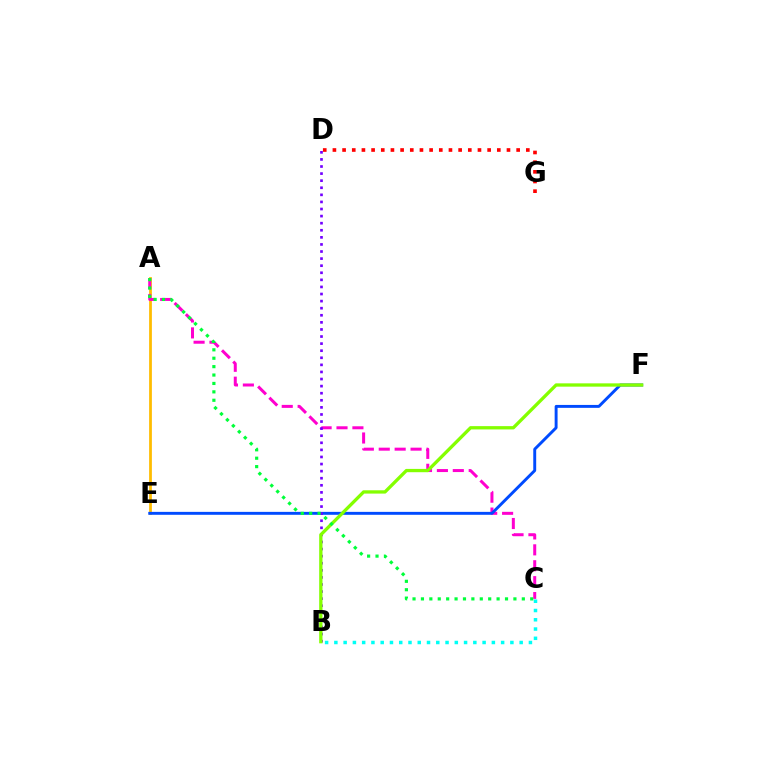{('A', 'E'): [{'color': '#ffbd00', 'line_style': 'solid', 'thickness': 1.99}], ('A', 'C'): [{'color': '#ff00cf', 'line_style': 'dashed', 'thickness': 2.16}, {'color': '#00ff39', 'line_style': 'dotted', 'thickness': 2.28}], ('D', 'G'): [{'color': '#ff0000', 'line_style': 'dotted', 'thickness': 2.63}], ('E', 'F'): [{'color': '#004bff', 'line_style': 'solid', 'thickness': 2.1}], ('B', 'C'): [{'color': '#00fff6', 'line_style': 'dotted', 'thickness': 2.52}], ('B', 'D'): [{'color': '#7200ff', 'line_style': 'dotted', 'thickness': 1.92}], ('B', 'F'): [{'color': '#84ff00', 'line_style': 'solid', 'thickness': 2.38}]}